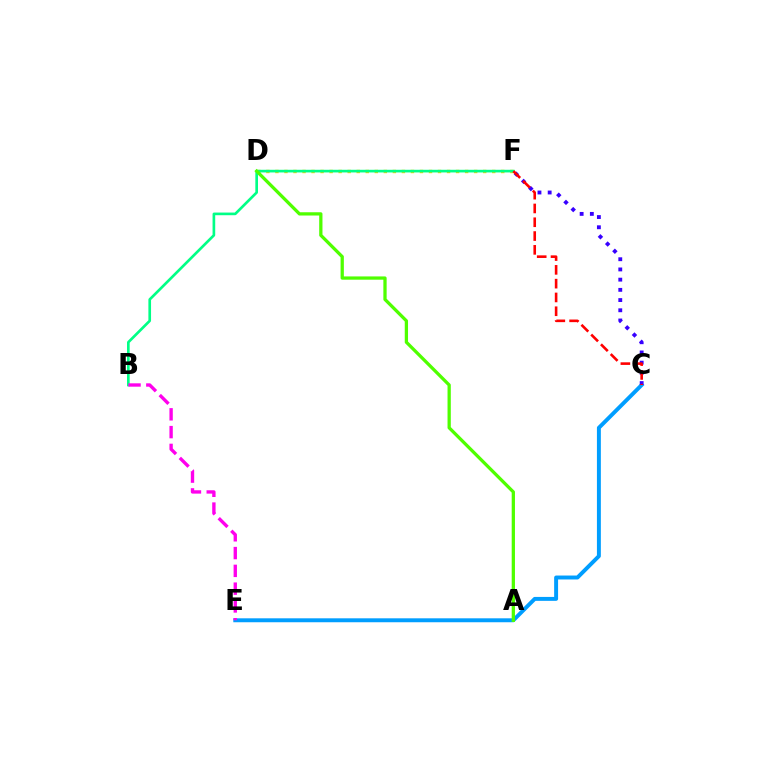{('D', 'F'): [{'color': '#ffd500', 'line_style': 'dotted', 'thickness': 2.45}], ('C', 'E'): [{'color': '#009eff', 'line_style': 'solid', 'thickness': 2.83}], ('B', 'F'): [{'color': '#00ff86', 'line_style': 'solid', 'thickness': 1.91}], ('C', 'F'): [{'color': '#3700ff', 'line_style': 'dotted', 'thickness': 2.77}, {'color': '#ff0000', 'line_style': 'dashed', 'thickness': 1.87}], ('A', 'D'): [{'color': '#4fff00', 'line_style': 'solid', 'thickness': 2.35}], ('B', 'E'): [{'color': '#ff00ed', 'line_style': 'dashed', 'thickness': 2.42}]}